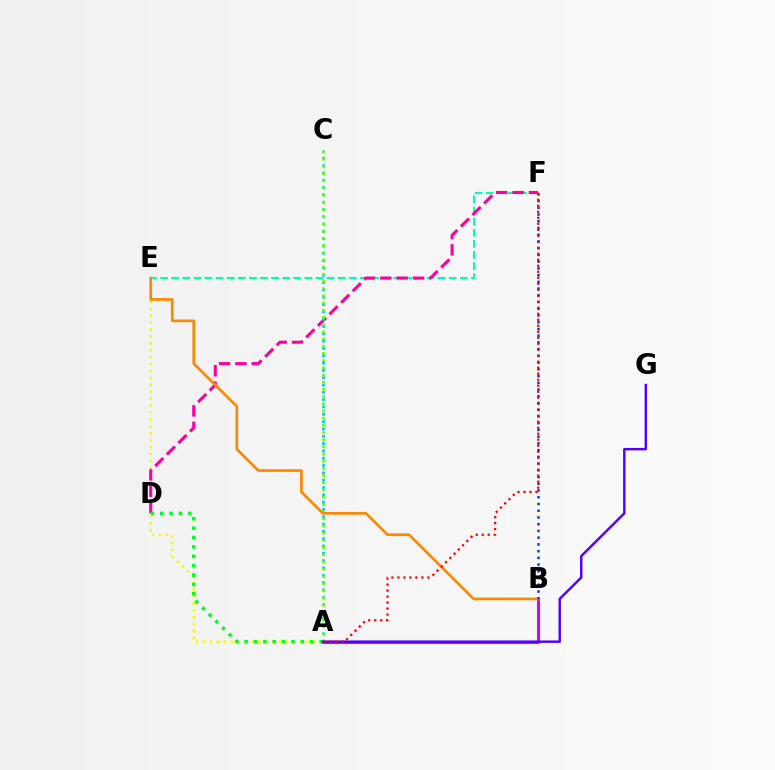{('A', 'B'): [{'color': '#d600ff', 'line_style': 'solid', 'thickness': 2.19}], ('E', 'F'): [{'color': '#00ffaf', 'line_style': 'dashed', 'thickness': 1.51}], ('A', 'E'): [{'color': '#eeff00', 'line_style': 'dotted', 'thickness': 1.88}], ('D', 'F'): [{'color': '#ff00a0', 'line_style': 'dashed', 'thickness': 2.22}], ('A', 'C'): [{'color': '#00c7ff', 'line_style': 'dotted', 'thickness': 1.99}, {'color': '#66ff00', 'line_style': 'dotted', 'thickness': 1.95}], ('A', 'D'): [{'color': '#00ff27', 'line_style': 'dotted', 'thickness': 2.55}], ('B', 'E'): [{'color': '#ff8800', 'line_style': 'solid', 'thickness': 1.94}], ('B', 'F'): [{'color': '#003fff', 'line_style': 'dotted', 'thickness': 1.83}], ('A', 'G'): [{'color': '#4f00ff', 'line_style': 'solid', 'thickness': 1.75}], ('A', 'F'): [{'color': '#ff0000', 'line_style': 'dotted', 'thickness': 1.63}]}